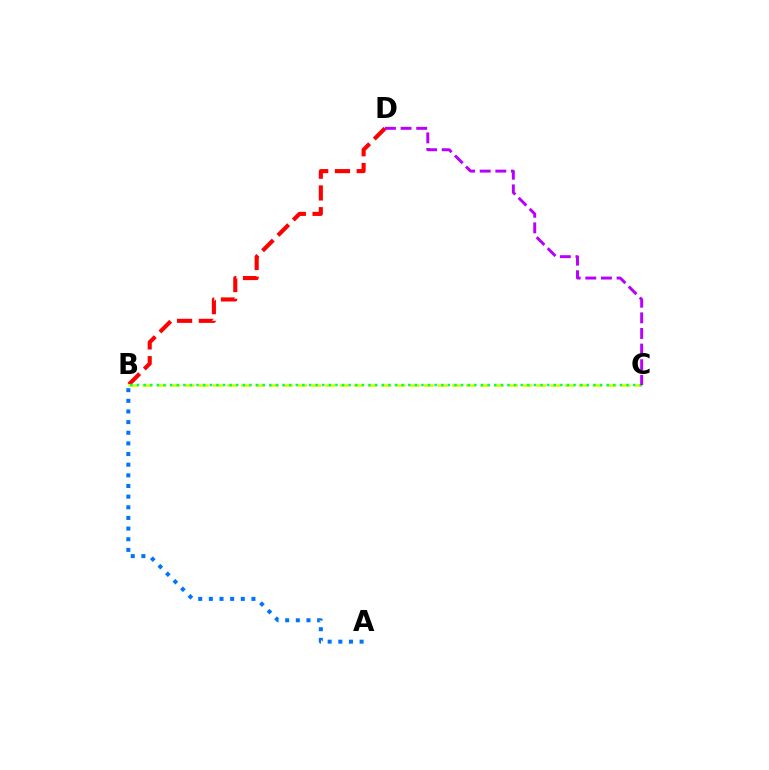{('A', 'B'): [{'color': '#0074ff', 'line_style': 'dotted', 'thickness': 2.89}], ('B', 'D'): [{'color': '#ff0000', 'line_style': 'dashed', 'thickness': 2.95}], ('B', 'C'): [{'color': '#d1ff00', 'line_style': 'dashed', 'thickness': 1.91}, {'color': '#00ff5c', 'line_style': 'dotted', 'thickness': 1.8}], ('C', 'D'): [{'color': '#b900ff', 'line_style': 'dashed', 'thickness': 2.12}]}